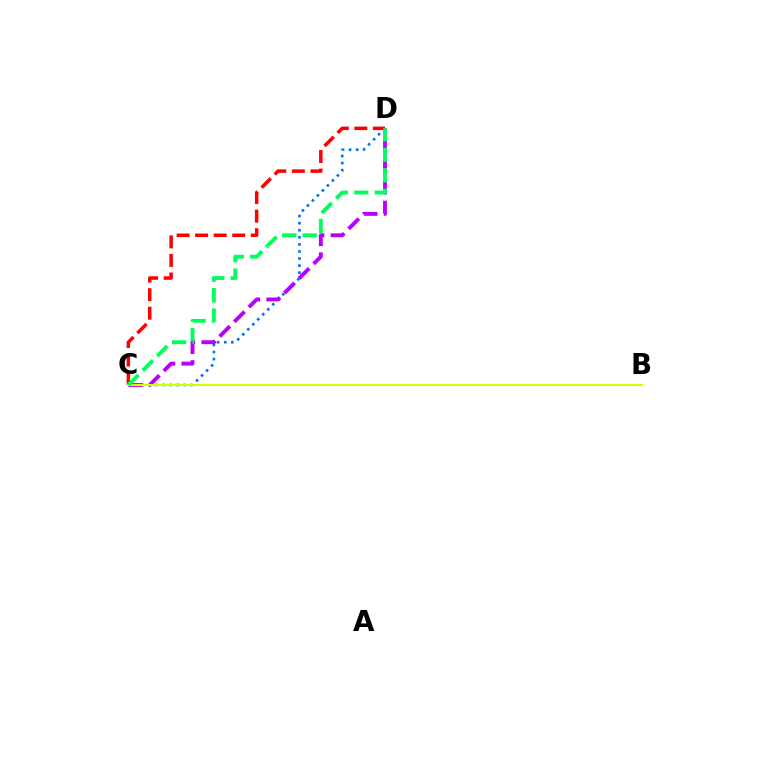{('C', 'D'): [{'color': '#0074ff', 'line_style': 'dotted', 'thickness': 1.92}, {'color': '#b900ff', 'line_style': 'dashed', 'thickness': 2.81}, {'color': '#ff0000', 'line_style': 'dashed', 'thickness': 2.52}, {'color': '#00ff5c', 'line_style': 'dashed', 'thickness': 2.78}], ('B', 'C'): [{'color': '#d1ff00', 'line_style': 'solid', 'thickness': 1.52}]}